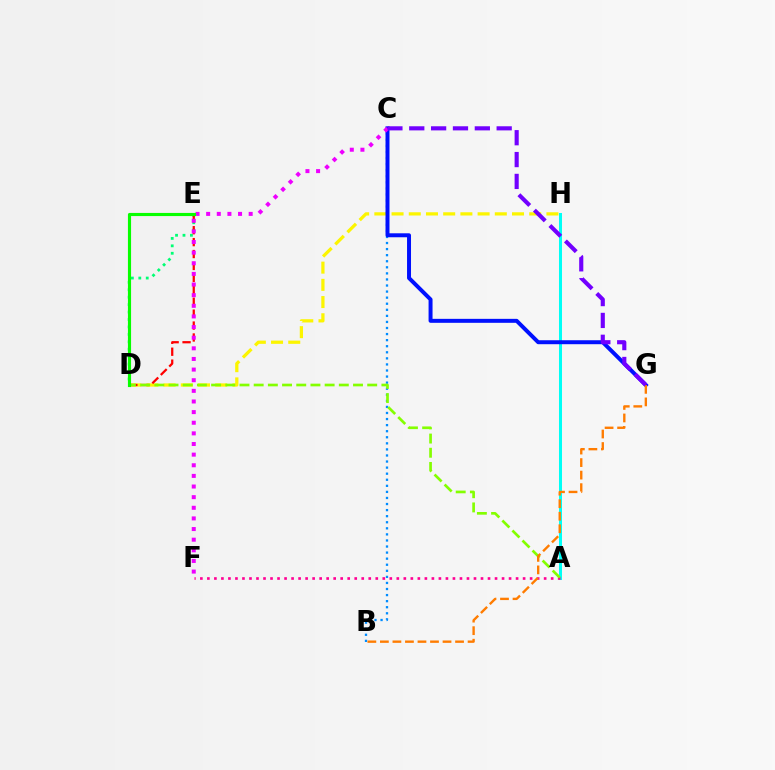{('D', 'E'): [{'color': '#00ff74', 'line_style': 'dotted', 'thickness': 2.02}, {'color': '#ff0000', 'line_style': 'dashed', 'thickness': 1.62}, {'color': '#08ff00', 'line_style': 'solid', 'thickness': 2.26}], ('A', 'H'): [{'color': '#00fff6', 'line_style': 'solid', 'thickness': 2.18}], ('D', 'H'): [{'color': '#fcf500', 'line_style': 'dashed', 'thickness': 2.34}], ('B', 'C'): [{'color': '#008cff', 'line_style': 'dotted', 'thickness': 1.65}], ('A', 'F'): [{'color': '#ff0094', 'line_style': 'dotted', 'thickness': 1.91}], ('C', 'G'): [{'color': '#0010ff', 'line_style': 'solid', 'thickness': 2.86}, {'color': '#7200ff', 'line_style': 'dashed', 'thickness': 2.97}], ('A', 'D'): [{'color': '#84ff00', 'line_style': 'dashed', 'thickness': 1.93}], ('C', 'F'): [{'color': '#ee00ff', 'line_style': 'dotted', 'thickness': 2.89}], ('B', 'G'): [{'color': '#ff7c00', 'line_style': 'dashed', 'thickness': 1.7}]}